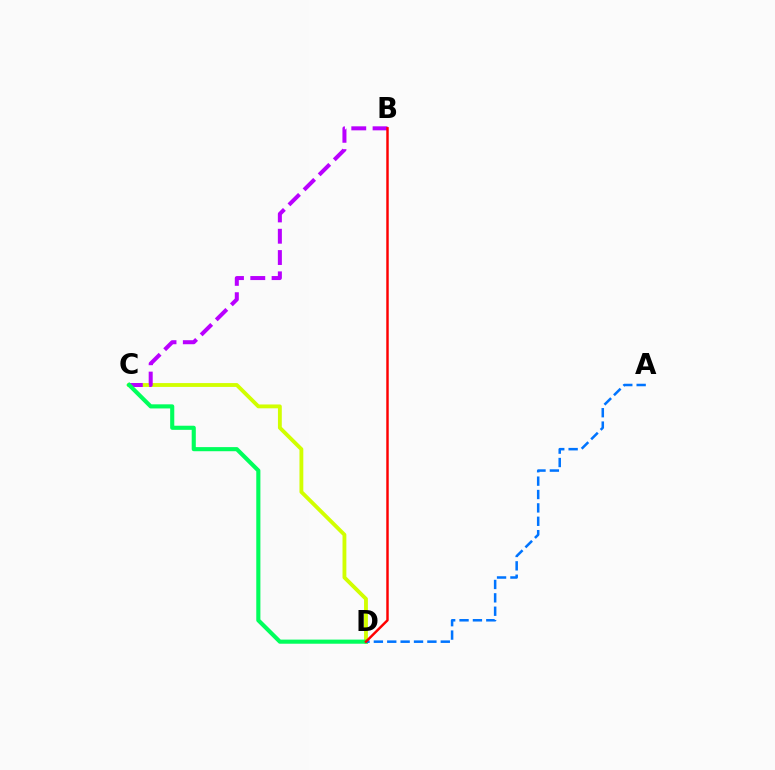{('C', 'D'): [{'color': '#d1ff00', 'line_style': 'solid', 'thickness': 2.77}, {'color': '#00ff5c', 'line_style': 'solid', 'thickness': 2.96}], ('B', 'C'): [{'color': '#b900ff', 'line_style': 'dashed', 'thickness': 2.89}], ('A', 'D'): [{'color': '#0074ff', 'line_style': 'dashed', 'thickness': 1.82}], ('B', 'D'): [{'color': '#ff0000', 'line_style': 'solid', 'thickness': 1.77}]}